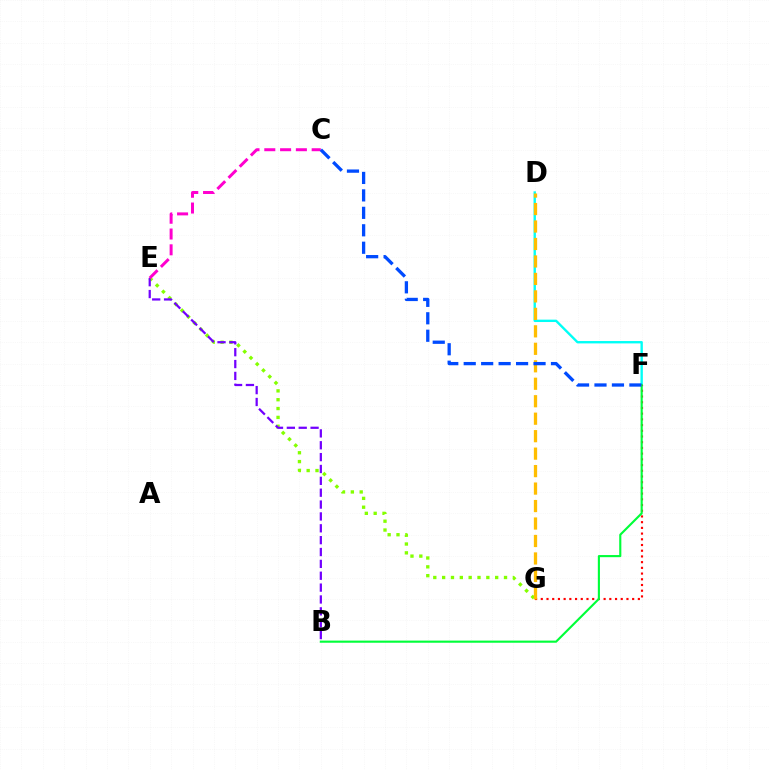{('E', 'G'): [{'color': '#84ff00', 'line_style': 'dotted', 'thickness': 2.4}], ('B', 'E'): [{'color': '#7200ff', 'line_style': 'dashed', 'thickness': 1.61}], ('D', 'F'): [{'color': '#00fff6', 'line_style': 'solid', 'thickness': 1.71}], ('F', 'G'): [{'color': '#ff0000', 'line_style': 'dotted', 'thickness': 1.55}], ('B', 'F'): [{'color': '#00ff39', 'line_style': 'solid', 'thickness': 1.53}], ('D', 'G'): [{'color': '#ffbd00', 'line_style': 'dashed', 'thickness': 2.37}], ('C', 'E'): [{'color': '#ff00cf', 'line_style': 'dashed', 'thickness': 2.15}], ('C', 'F'): [{'color': '#004bff', 'line_style': 'dashed', 'thickness': 2.37}]}